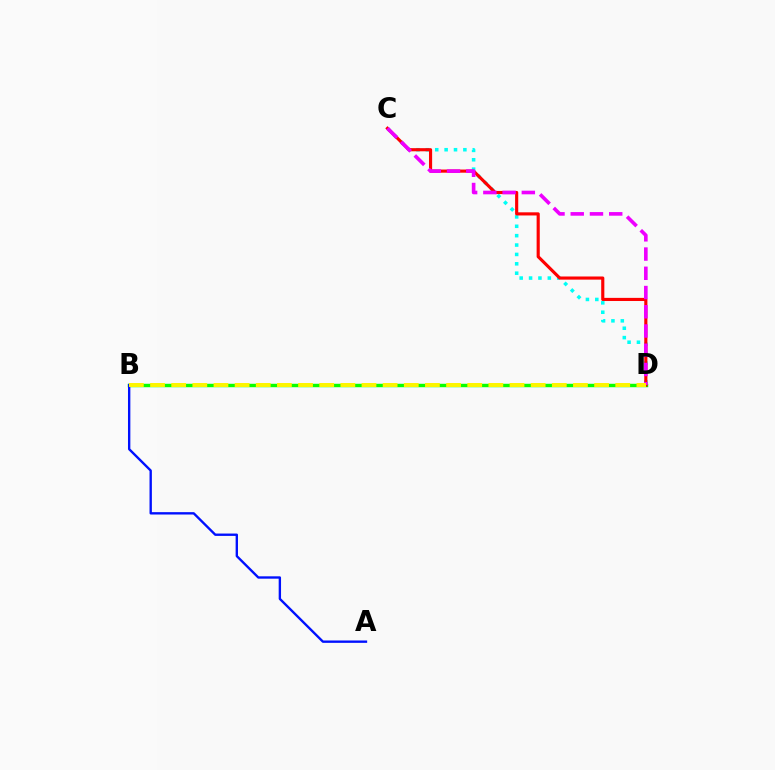{('B', 'D'): [{'color': '#08ff00', 'line_style': 'solid', 'thickness': 2.48}, {'color': '#fcf500', 'line_style': 'dashed', 'thickness': 2.87}], ('C', 'D'): [{'color': '#00fff6', 'line_style': 'dotted', 'thickness': 2.55}, {'color': '#ff0000', 'line_style': 'solid', 'thickness': 2.26}, {'color': '#ee00ff', 'line_style': 'dashed', 'thickness': 2.61}], ('A', 'B'): [{'color': '#0010ff', 'line_style': 'solid', 'thickness': 1.7}]}